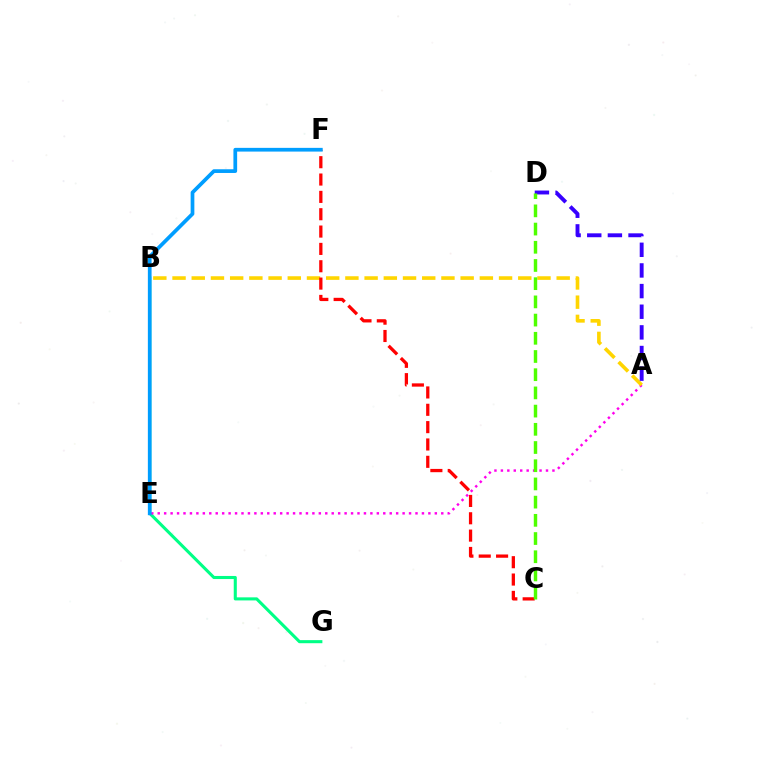{('B', 'G'): [{'color': '#00ff86', 'line_style': 'solid', 'thickness': 2.22}], ('A', 'E'): [{'color': '#ff00ed', 'line_style': 'dotted', 'thickness': 1.75}], ('A', 'B'): [{'color': '#ffd500', 'line_style': 'dashed', 'thickness': 2.61}], ('A', 'D'): [{'color': '#3700ff', 'line_style': 'dashed', 'thickness': 2.8}], ('C', 'F'): [{'color': '#ff0000', 'line_style': 'dashed', 'thickness': 2.36}], ('C', 'D'): [{'color': '#4fff00', 'line_style': 'dashed', 'thickness': 2.47}], ('E', 'F'): [{'color': '#009eff', 'line_style': 'solid', 'thickness': 2.68}]}